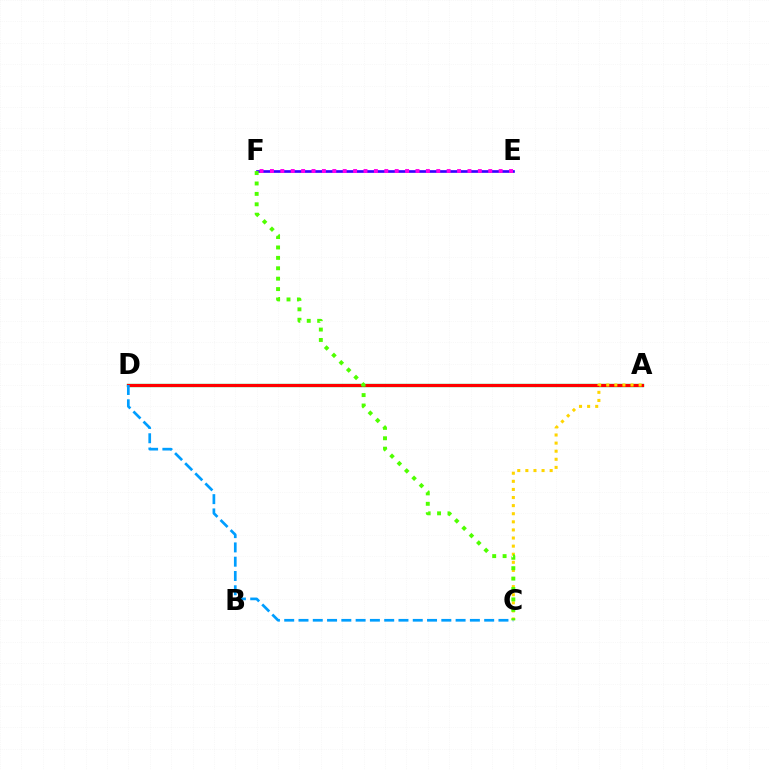{('A', 'D'): [{'color': '#00ff86', 'line_style': 'solid', 'thickness': 2.41}, {'color': '#ff0000', 'line_style': 'solid', 'thickness': 2.28}], ('E', 'F'): [{'color': '#3700ff', 'line_style': 'solid', 'thickness': 1.92}, {'color': '#ff00ed', 'line_style': 'dotted', 'thickness': 2.82}], ('A', 'C'): [{'color': '#ffd500', 'line_style': 'dotted', 'thickness': 2.2}], ('C', 'D'): [{'color': '#009eff', 'line_style': 'dashed', 'thickness': 1.94}], ('C', 'F'): [{'color': '#4fff00', 'line_style': 'dotted', 'thickness': 2.83}]}